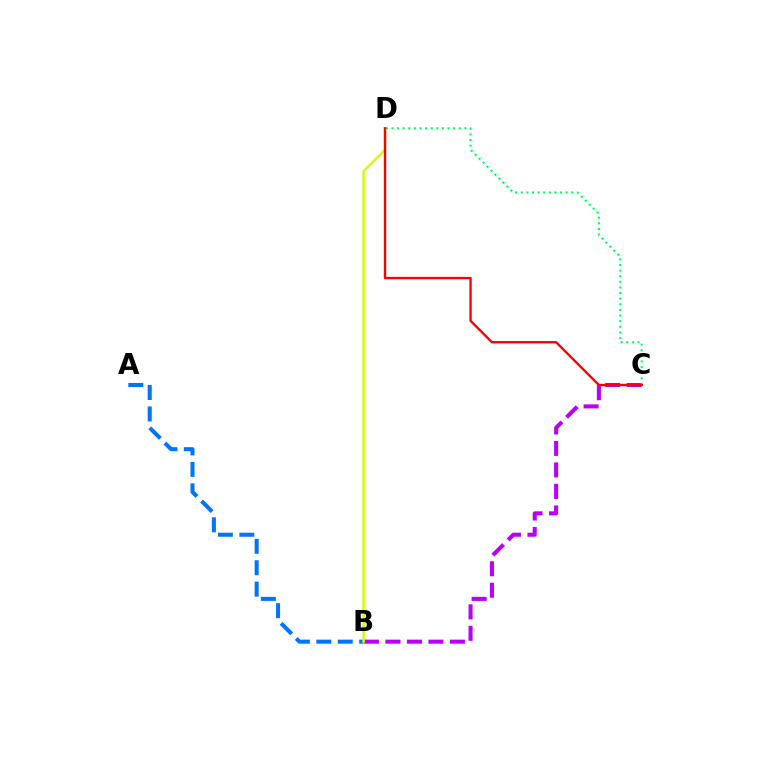{('B', 'C'): [{'color': '#b900ff', 'line_style': 'dashed', 'thickness': 2.92}], ('A', 'B'): [{'color': '#0074ff', 'line_style': 'dashed', 'thickness': 2.91}], ('B', 'D'): [{'color': '#d1ff00', 'line_style': 'solid', 'thickness': 1.76}], ('C', 'D'): [{'color': '#00ff5c', 'line_style': 'dotted', 'thickness': 1.53}, {'color': '#ff0000', 'line_style': 'solid', 'thickness': 1.71}]}